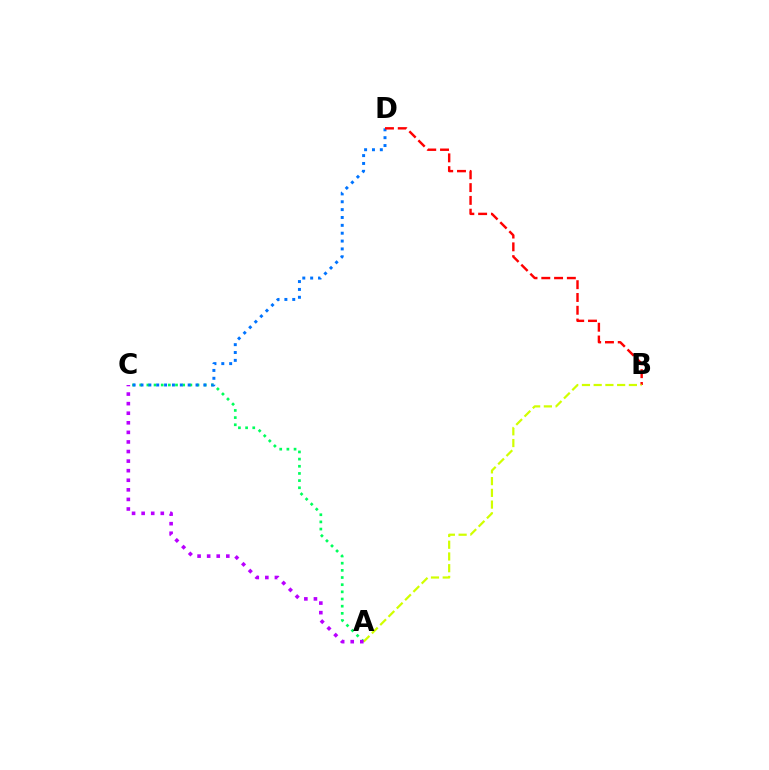{('A', 'C'): [{'color': '#00ff5c', 'line_style': 'dotted', 'thickness': 1.95}, {'color': '#b900ff', 'line_style': 'dotted', 'thickness': 2.6}], ('C', 'D'): [{'color': '#0074ff', 'line_style': 'dotted', 'thickness': 2.14}], ('B', 'D'): [{'color': '#ff0000', 'line_style': 'dashed', 'thickness': 1.74}], ('A', 'B'): [{'color': '#d1ff00', 'line_style': 'dashed', 'thickness': 1.59}]}